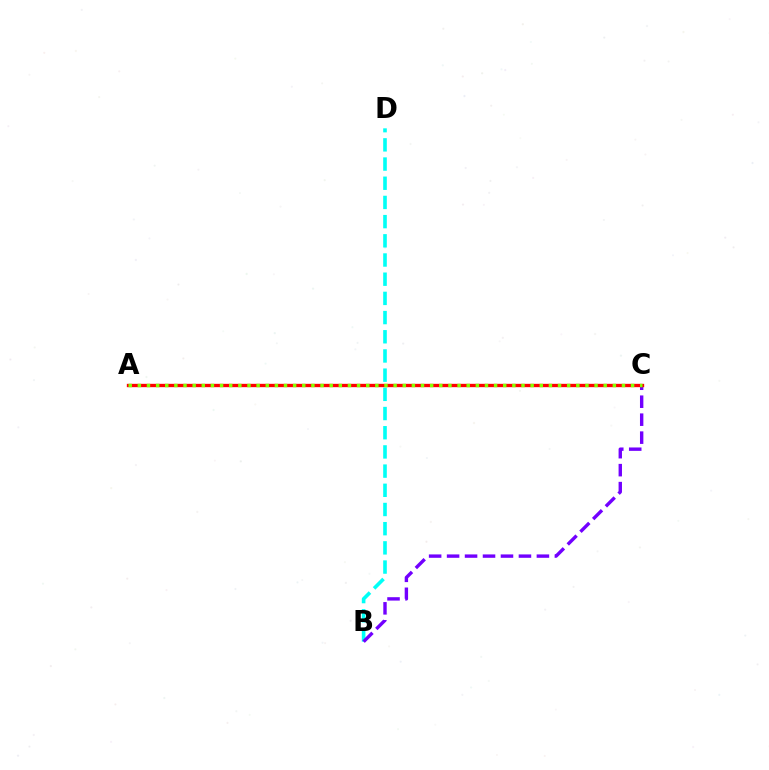{('B', 'D'): [{'color': '#00fff6', 'line_style': 'dashed', 'thickness': 2.61}], ('B', 'C'): [{'color': '#7200ff', 'line_style': 'dashed', 'thickness': 2.44}], ('A', 'C'): [{'color': '#ff0000', 'line_style': 'solid', 'thickness': 2.41}, {'color': '#84ff00', 'line_style': 'dotted', 'thickness': 2.48}]}